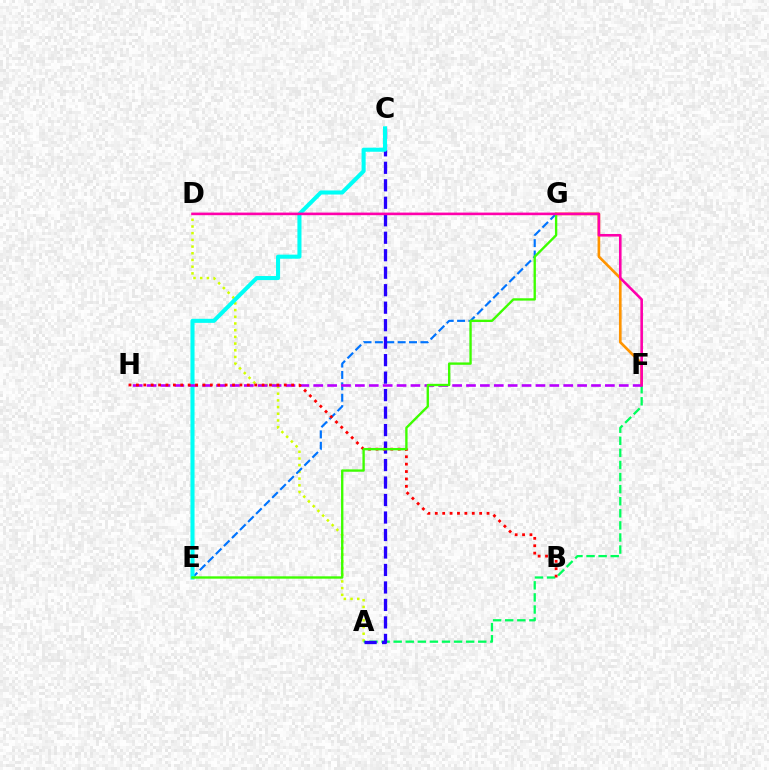{('A', 'D'): [{'color': '#d1ff00', 'line_style': 'dotted', 'thickness': 1.82}], ('F', 'G'): [{'color': '#ff9400', 'line_style': 'solid', 'thickness': 1.92}], ('A', 'F'): [{'color': '#00ff5c', 'line_style': 'dashed', 'thickness': 1.64}], ('E', 'G'): [{'color': '#0074ff', 'line_style': 'dashed', 'thickness': 1.55}, {'color': '#3dff00', 'line_style': 'solid', 'thickness': 1.7}], ('A', 'C'): [{'color': '#2500ff', 'line_style': 'dashed', 'thickness': 2.38}], ('C', 'E'): [{'color': '#00fff6', 'line_style': 'solid', 'thickness': 2.93}], ('F', 'H'): [{'color': '#b900ff', 'line_style': 'dashed', 'thickness': 1.89}], ('B', 'H'): [{'color': '#ff0000', 'line_style': 'dotted', 'thickness': 2.01}], ('D', 'F'): [{'color': '#ff00ac', 'line_style': 'solid', 'thickness': 1.88}]}